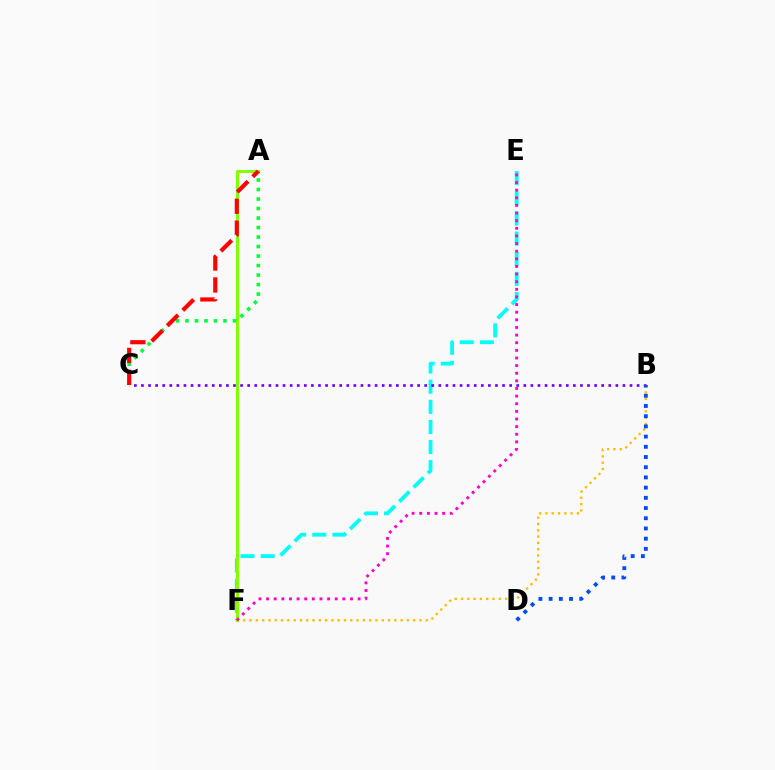{('E', 'F'): [{'color': '#00fff6', 'line_style': 'dashed', 'thickness': 2.74}, {'color': '#ff00cf', 'line_style': 'dotted', 'thickness': 2.07}], ('A', 'F'): [{'color': '#84ff00', 'line_style': 'solid', 'thickness': 2.23}], ('A', 'C'): [{'color': '#00ff39', 'line_style': 'dotted', 'thickness': 2.58}, {'color': '#ff0000', 'line_style': 'dashed', 'thickness': 2.98}], ('B', 'C'): [{'color': '#7200ff', 'line_style': 'dotted', 'thickness': 1.92}], ('B', 'F'): [{'color': '#ffbd00', 'line_style': 'dotted', 'thickness': 1.71}], ('B', 'D'): [{'color': '#004bff', 'line_style': 'dotted', 'thickness': 2.77}]}